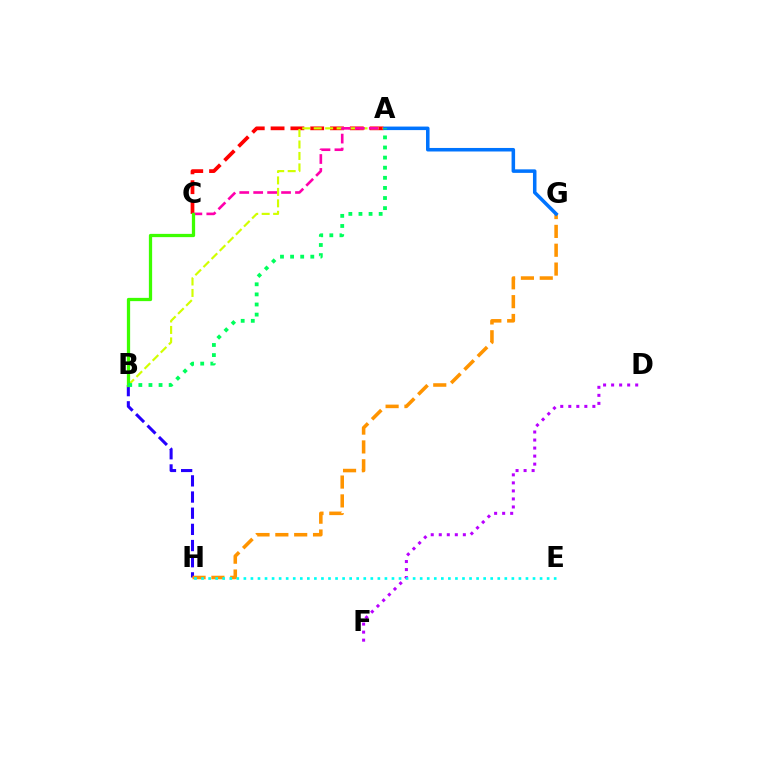{('A', 'C'): [{'color': '#ff0000', 'line_style': 'dashed', 'thickness': 2.69}, {'color': '#ff00ac', 'line_style': 'dashed', 'thickness': 1.89}], ('A', 'B'): [{'color': '#d1ff00', 'line_style': 'dashed', 'thickness': 1.56}, {'color': '#00ff5c', 'line_style': 'dotted', 'thickness': 2.75}], ('D', 'F'): [{'color': '#b900ff', 'line_style': 'dotted', 'thickness': 2.18}], ('B', 'H'): [{'color': '#2500ff', 'line_style': 'dashed', 'thickness': 2.2}], ('G', 'H'): [{'color': '#ff9400', 'line_style': 'dashed', 'thickness': 2.56}], ('A', 'G'): [{'color': '#0074ff', 'line_style': 'solid', 'thickness': 2.54}], ('B', 'C'): [{'color': '#3dff00', 'line_style': 'solid', 'thickness': 2.35}], ('E', 'H'): [{'color': '#00fff6', 'line_style': 'dotted', 'thickness': 1.92}]}